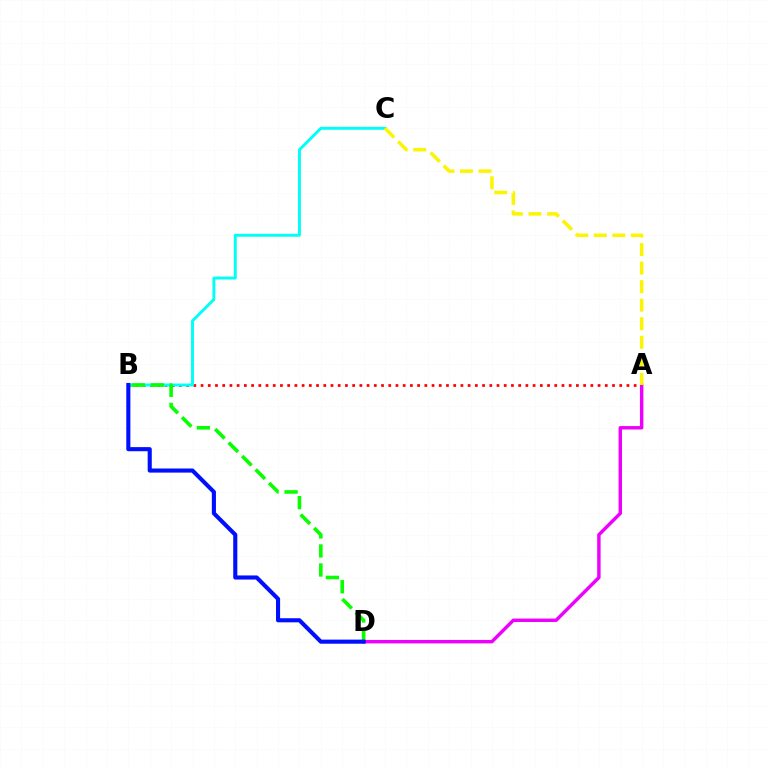{('A', 'B'): [{'color': '#ff0000', 'line_style': 'dotted', 'thickness': 1.96}], ('B', 'C'): [{'color': '#00fff6', 'line_style': 'solid', 'thickness': 2.11}], ('B', 'D'): [{'color': '#08ff00', 'line_style': 'dashed', 'thickness': 2.59}, {'color': '#0010ff', 'line_style': 'solid', 'thickness': 2.95}], ('A', 'D'): [{'color': '#ee00ff', 'line_style': 'solid', 'thickness': 2.47}], ('A', 'C'): [{'color': '#fcf500', 'line_style': 'dashed', 'thickness': 2.52}]}